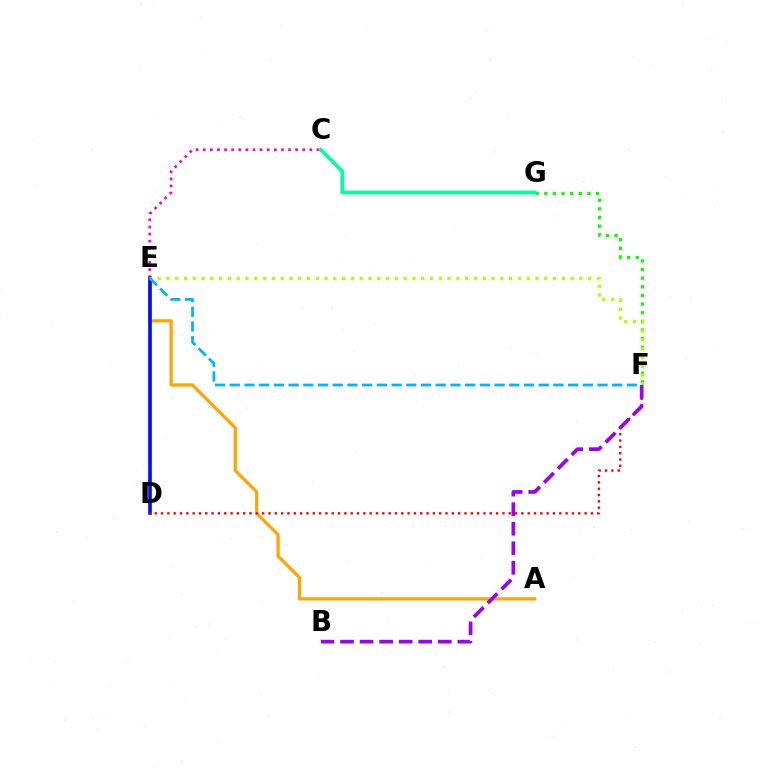{('F', 'G'): [{'color': '#08ff00', 'line_style': 'dotted', 'thickness': 2.35}], ('A', 'E'): [{'color': '#ffa500', 'line_style': 'solid', 'thickness': 2.32}], ('D', 'E'): [{'color': '#0010ff', 'line_style': 'solid', 'thickness': 2.63}], ('C', 'E'): [{'color': '#ff00bd', 'line_style': 'dotted', 'thickness': 1.93}], ('D', 'F'): [{'color': '#ff0000', 'line_style': 'dotted', 'thickness': 1.72}], ('E', 'F'): [{'color': '#b3ff00', 'line_style': 'dotted', 'thickness': 2.39}, {'color': '#00b5ff', 'line_style': 'dashed', 'thickness': 2.0}], ('C', 'G'): [{'color': '#00ff9d', 'line_style': 'solid', 'thickness': 2.66}], ('B', 'F'): [{'color': '#9b00ff', 'line_style': 'dashed', 'thickness': 2.66}]}